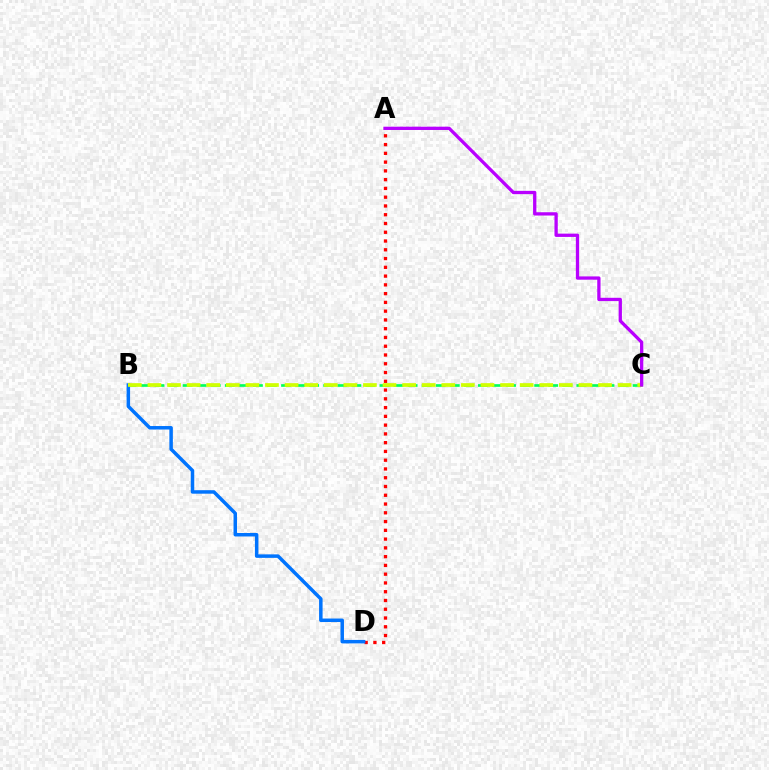{('B', 'C'): [{'color': '#00ff5c', 'line_style': 'dashed', 'thickness': 1.91}, {'color': '#d1ff00', 'line_style': 'dashed', 'thickness': 2.66}], ('A', 'D'): [{'color': '#ff0000', 'line_style': 'dotted', 'thickness': 2.38}], ('B', 'D'): [{'color': '#0074ff', 'line_style': 'solid', 'thickness': 2.52}], ('A', 'C'): [{'color': '#b900ff', 'line_style': 'solid', 'thickness': 2.37}]}